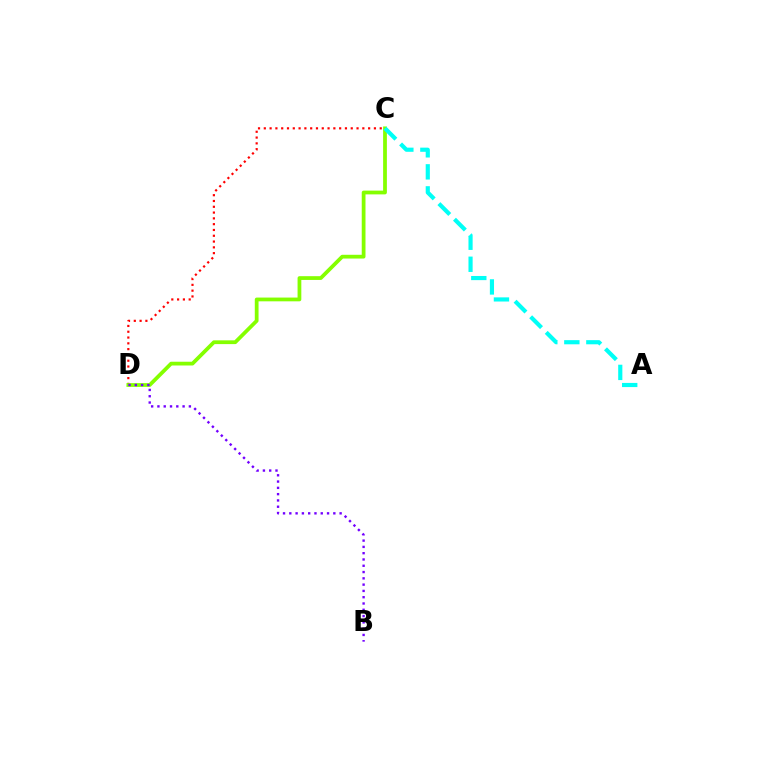{('C', 'D'): [{'color': '#ff0000', 'line_style': 'dotted', 'thickness': 1.57}, {'color': '#84ff00', 'line_style': 'solid', 'thickness': 2.71}], ('A', 'C'): [{'color': '#00fff6', 'line_style': 'dashed', 'thickness': 2.99}], ('B', 'D'): [{'color': '#7200ff', 'line_style': 'dotted', 'thickness': 1.71}]}